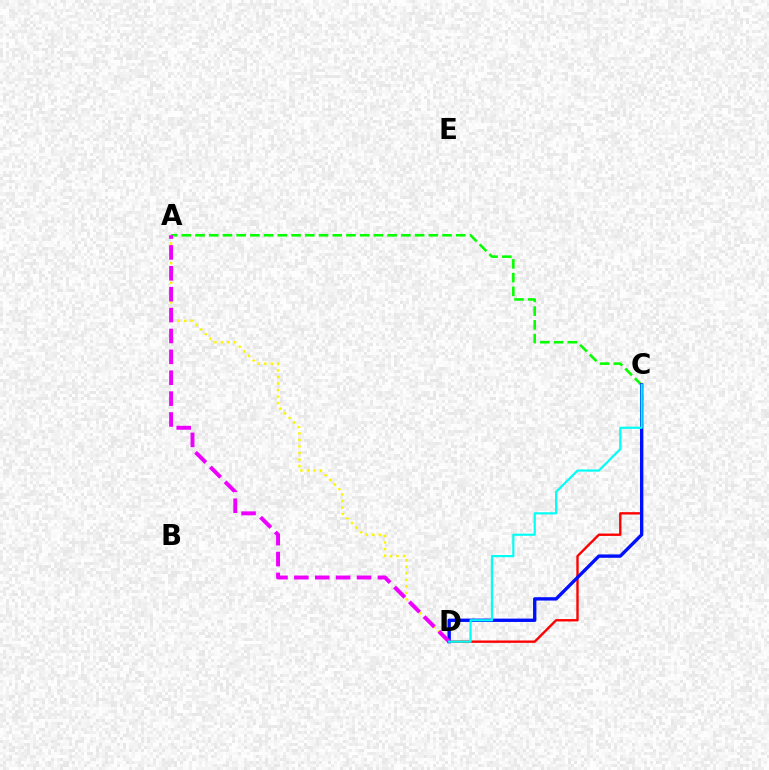{('A', 'D'): [{'color': '#fcf500', 'line_style': 'dotted', 'thickness': 1.77}, {'color': '#ee00ff', 'line_style': 'dashed', 'thickness': 2.84}], ('A', 'C'): [{'color': '#08ff00', 'line_style': 'dashed', 'thickness': 1.86}], ('C', 'D'): [{'color': '#ff0000', 'line_style': 'solid', 'thickness': 1.71}, {'color': '#0010ff', 'line_style': 'solid', 'thickness': 2.42}, {'color': '#00fff6', 'line_style': 'solid', 'thickness': 1.56}]}